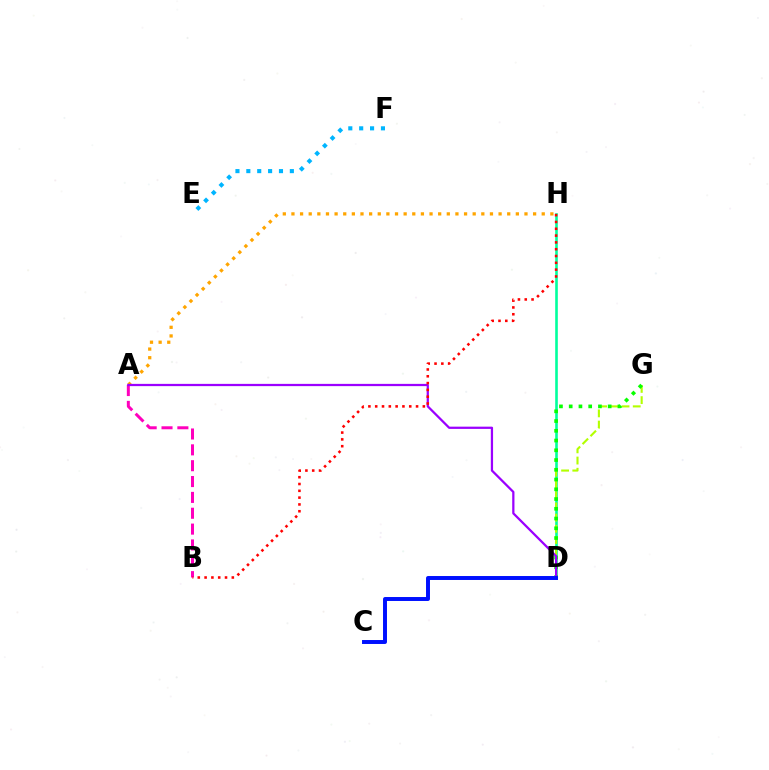{('D', 'H'): [{'color': '#00ff9d', 'line_style': 'solid', 'thickness': 1.89}], ('E', 'F'): [{'color': '#00b5ff', 'line_style': 'dotted', 'thickness': 2.96}], ('A', 'B'): [{'color': '#ff00bd', 'line_style': 'dashed', 'thickness': 2.15}], ('D', 'G'): [{'color': '#b3ff00', 'line_style': 'dashed', 'thickness': 1.52}, {'color': '#08ff00', 'line_style': 'dotted', 'thickness': 2.65}], ('A', 'H'): [{'color': '#ffa500', 'line_style': 'dotted', 'thickness': 2.34}], ('A', 'D'): [{'color': '#9b00ff', 'line_style': 'solid', 'thickness': 1.62}], ('B', 'H'): [{'color': '#ff0000', 'line_style': 'dotted', 'thickness': 1.85}], ('C', 'D'): [{'color': '#0010ff', 'line_style': 'solid', 'thickness': 2.85}]}